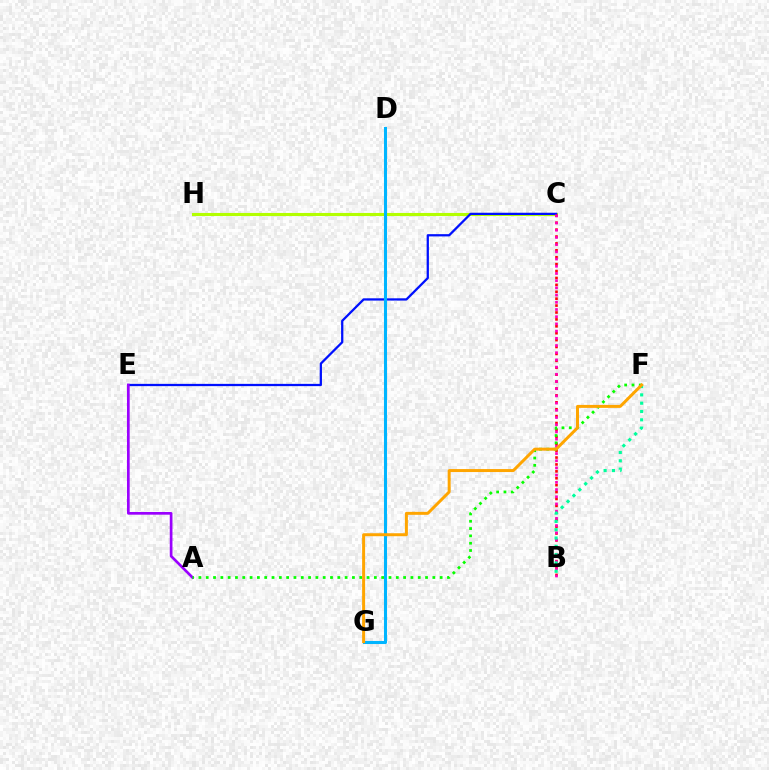{('C', 'H'): [{'color': '#b3ff00', 'line_style': 'solid', 'thickness': 2.23}], ('C', 'E'): [{'color': '#0010ff', 'line_style': 'solid', 'thickness': 1.63}], ('B', 'C'): [{'color': '#ff0000', 'line_style': 'dotted', 'thickness': 1.88}, {'color': '#ff00bd', 'line_style': 'dotted', 'thickness': 1.96}], ('A', 'E'): [{'color': '#9b00ff', 'line_style': 'solid', 'thickness': 1.94}], ('D', 'G'): [{'color': '#00b5ff', 'line_style': 'solid', 'thickness': 2.2}], ('A', 'F'): [{'color': '#08ff00', 'line_style': 'dotted', 'thickness': 1.99}], ('B', 'F'): [{'color': '#00ff9d', 'line_style': 'dotted', 'thickness': 2.26}], ('F', 'G'): [{'color': '#ffa500', 'line_style': 'solid', 'thickness': 2.14}]}